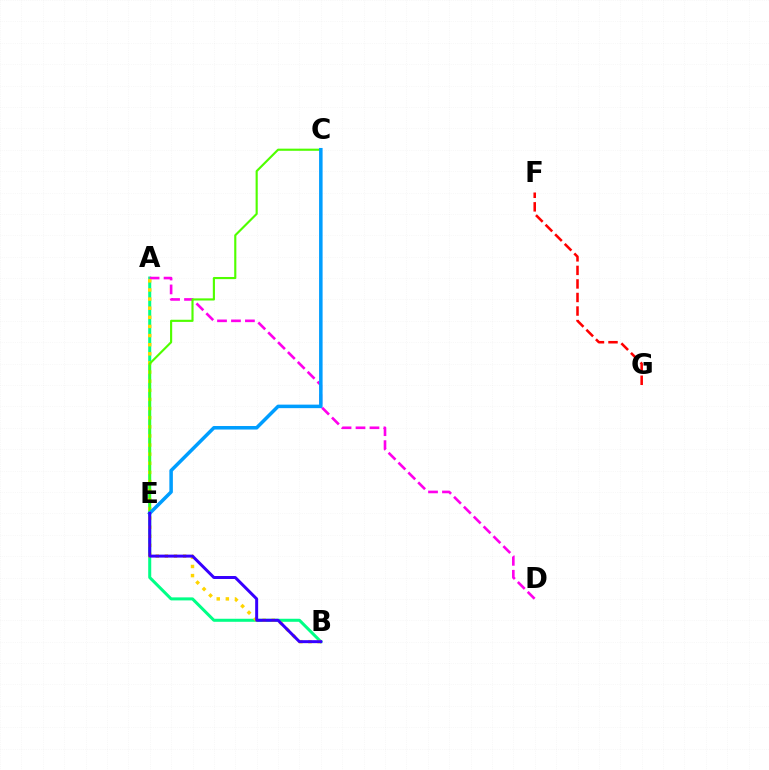{('A', 'B'): [{'color': '#00ff86', 'line_style': 'solid', 'thickness': 2.18}, {'color': '#ffd500', 'line_style': 'dotted', 'thickness': 2.48}], ('A', 'D'): [{'color': '#ff00ed', 'line_style': 'dashed', 'thickness': 1.9}], ('F', 'G'): [{'color': '#ff0000', 'line_style': 'dashed', 'thickness': 1.84}], ('C', 'E'): [{'color': '#4fff00', 'line_style': 'solid', 'thickness': 1.54}, {'color': '#009eff', 'line_style': 'solid', 'thickness': 2.54}], ('B', 'E'): [{'color': '#3700ff', 'line_style': 'solid', 'thickness': 2.14}]}